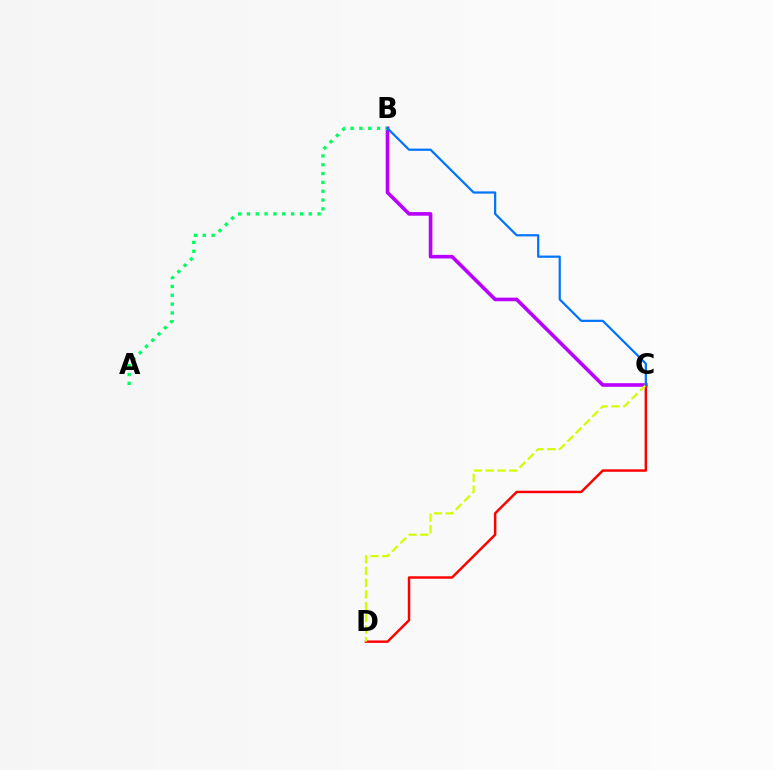{('B', 'C'): [{'color': '#b900ff', 'line_style': 'solid', 'thickness': 2.6}, {'color': '#0074ff', 'line_style': 'solid', 'thickness': 1.6}], ('C', 'D'): [{'color': '#ff0000', 'line_style': 'solid', 'thickness': 1.77}, {'color': '#d1ff00', 'line_style': 'dashed', 'thickness': 1.59}], ('A', 'B'): [{'color': '#00ff5c', 'line_style': 'dotted', 'thickness': 2.4}]}